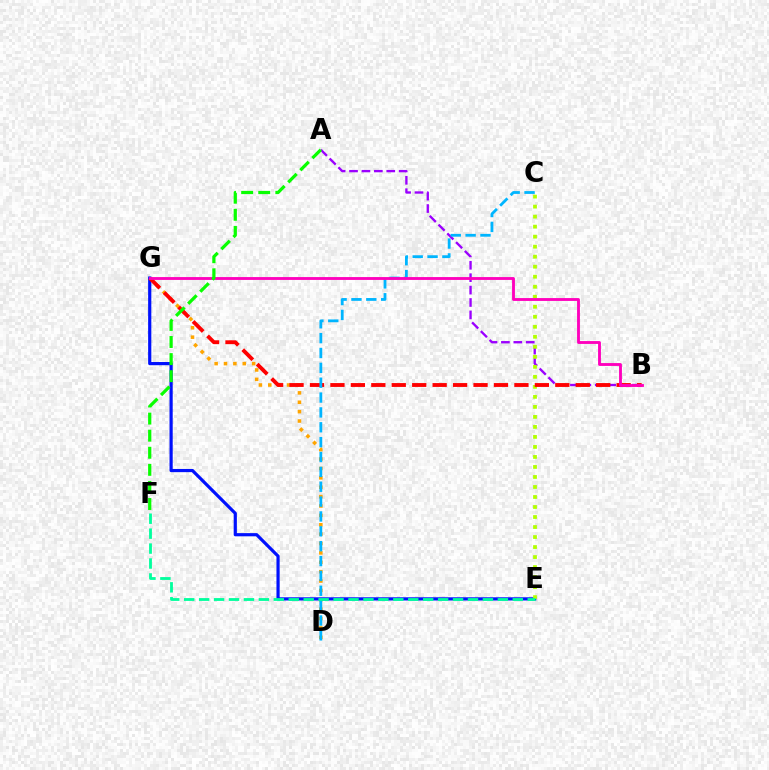{('D', 'G'): [{'color': '#ffa500', 'line_style': 'dotted', 'thickness': 2.55}], ('E', 'G'): [{'color': '#0010ff', 'line_style': 'solid', 'thickness': 2.3}], ('A', 'B'): [{'color': '#9b00ff', 'line_style': 'dashed', 'thickness': 1.69}], ('C', 'E'): [{'color': '#b3ff00', 'line_style': 'dotted', 'thickness': 2.72}], ('B', 'G'): [{'color': '#ff0000', 'line_style': 'dashed', 'thickness': 2.78}, {'color': '#ff00bd', 'line_style': 'solid', 'thickness': 2.05}], ('C', 'D'): [{'color': '#00b5ff', 'line_style': 'dashed', 'thickness': 2.02}], ('E', 'F'): [{'color': '#00ff9d', 'line_style': 'dashed', 'thickness': 2.03}], ('A', 'F'): [{'color': '#08ff00', 'line_style': 'dashed', 'thickness': 2.32}]}